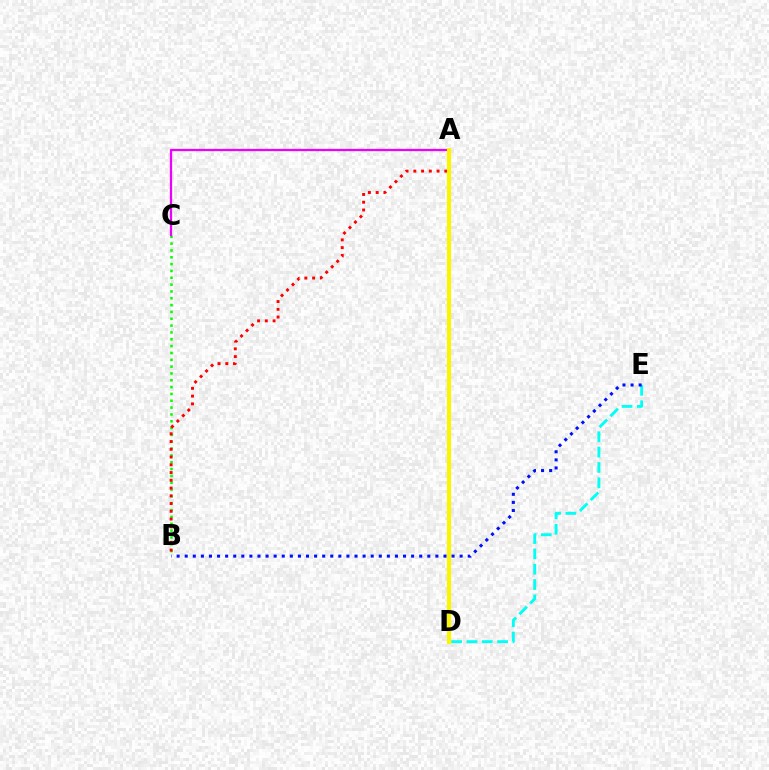{('B', 'C'): [{'color': '#08ff00', 'line_style': 'dotted', 'thickness': 1.86}], ('A', 'C'): [{'color': '#ee00ff', 'line_style': 'solid', 'thickness': 1.61}], ('D', 'E'): [{'color': '#00fff6', 'line_style': 'dashed', 'thickness': 2.08}], ('A', 'B'): [{'color': '#ff0000', 'line_style': 'dotted', 'thickness': 2.11}], ('A', 'D'): [{'color': '#fcf500', 'line_style': 'solid', 'thickness': 2.97}], ('B', 'E'): [{'color': '#0010ff', 'line_style': 'dotted', 'thickness': 2.2}]}